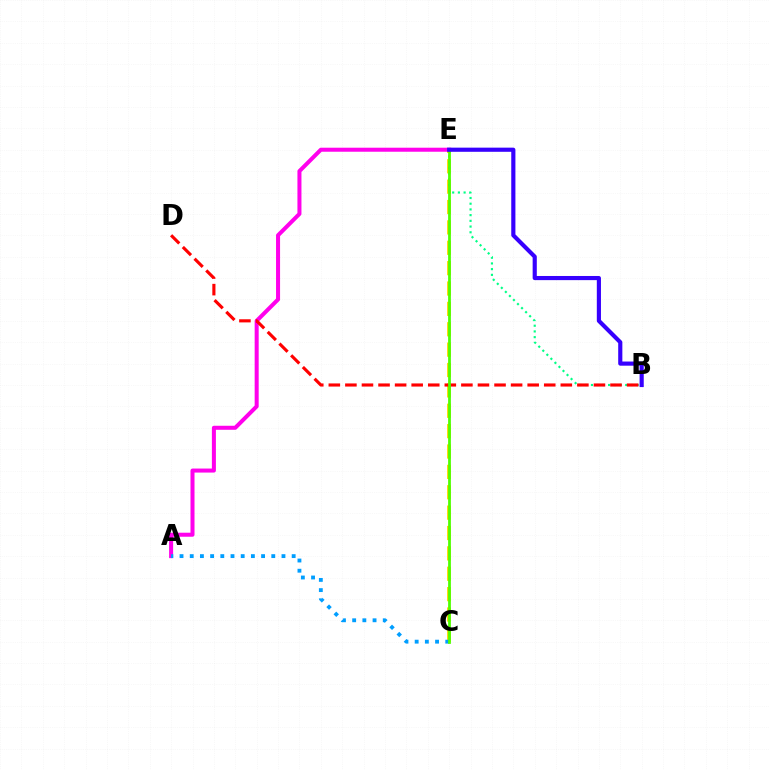{('C', 'E'): [{'color': '#ffd500', 'line_style': 'dashed', 'thickness': 2.77}, {'color': '#4fff00', 'line_style': 'solid', 'thickness': 2.0}], ('B', 'E'): [{'color': '#00ff86', 'line_style': 'dotted', 'thickness': 1.55}, {'color': '#3700ff', 'line_style': 'solid', 'thickness': 2.99}], ('A', 'E'): [{'color': '#ff00ed', 'line_style': 'solid', 'thickness': 2.9}], ('A', 'C'): [{'color': '#009eff', 'line_style': 'dotted', 'thickness': 2.77}], ('B', 'D'): [{'color': '#ff0000', 'line_style': 'dashed', 'thickness': 2.25}]}